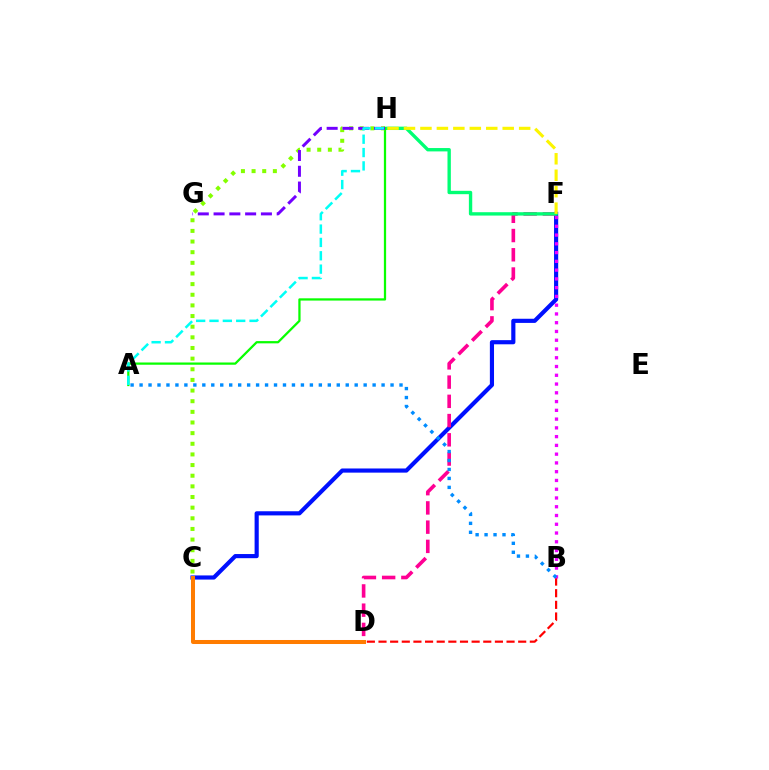{('C', 'F'): [{'color': '#0010ff', 'line_style': 'solid', 'thickness': 2.99}], ('D', 'F'): [{'color': '#ff0094', 'line_style': 'dashed', 'thickness': 2.61}], ('C', 'D'): [{'color': '#ff7c00', 'line_style': 'solid', 'thickness': 2.89}], ('B', 'D'): [{'color': '#ff0000', 'line_style': 'dashed', 'thickness': 1.58}], ('B', 'F'): [{'color': '#ee00ff', 'line_style': 'dotted', 'thickness': 2.38}], ('F', 'H'): [{'color': '#00ff74', 'line_style': 'solid', 'thickness': 2.42}, {'color': '#fcf500', 'line_style': 'dashed', 'thickness': 2.24}], ('A', 'H'): [{'color': '#08ff00', 'line_style': 'solid', 'thickness': 1.62}, {'color': '#00fff6', 'line_style': 'dashed', 'thickness': 1.81}], ('C', 'H'): [{'color': '#84ff00', 'line_style': 'dotted', 'thickness': 2.89}], ('A', 'B'): [{'color': '#008cff', 'line_style': 'dotted', 'thickness': 2.44}], ('G', 'H'): [{'color': '#7200ff', 'line_style': 'dashed', 'thickness': 2.14}]}